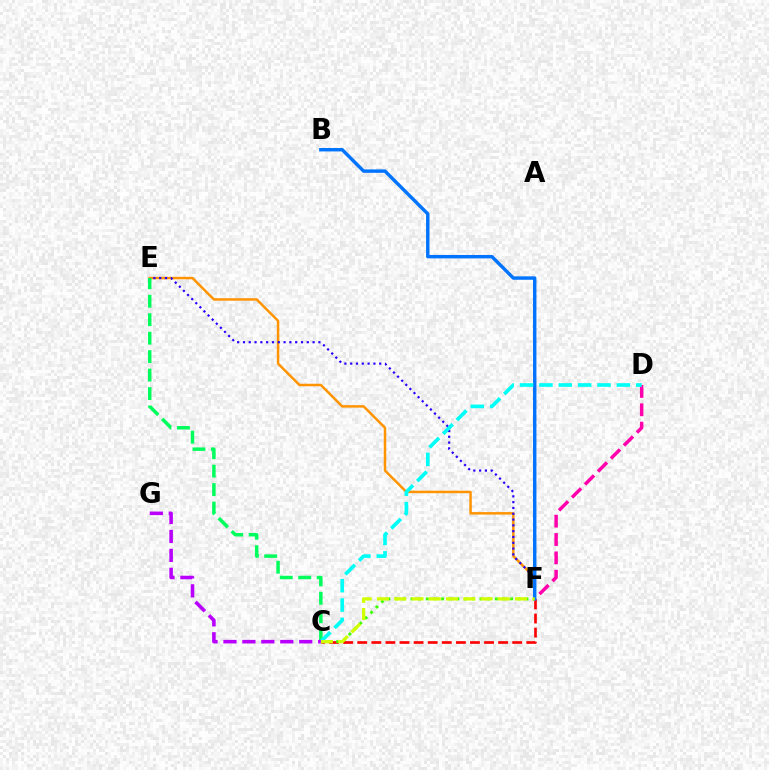{('E', 'F'): [{'color': '#ff9400', 'line_style': 'solid', 'thickness': 1.79}, {'color': '#2500ff', 'line_style': 'dotted', 'thickness': 1.58}], ('C', 'F'): [{'color': '#ff0000', 'line_style': 'dashed', 'thickness': 1.91}, {'color': '#3dff00', 'line_style': 'dotted', 'thickness': 2.08}, {'color': '#d1ff00', 'line_style': 'dashed', 'thickness': 2.35}], ('D', 'F'): [{'color': '#ff00ac', 'line_style': 'dashed', 'thickness': 2.49}], ('C', 'E'): [{'color': '#00ff5c', 'line_style': 'dashed', 'thickness': 2.51}], ('B', 'F'): [{'color': '#0074ff', 'line_style': 'solid', 'thickness': 2.46}], ('C', 'D'): [{'color': '#00fff6', 'line_style': 'dashed', 'thickness': 2.63}], ('C', 'G'): [{'color': '#b900ff', 'line_style': 'dashed', 'thickness': 2.57}]}